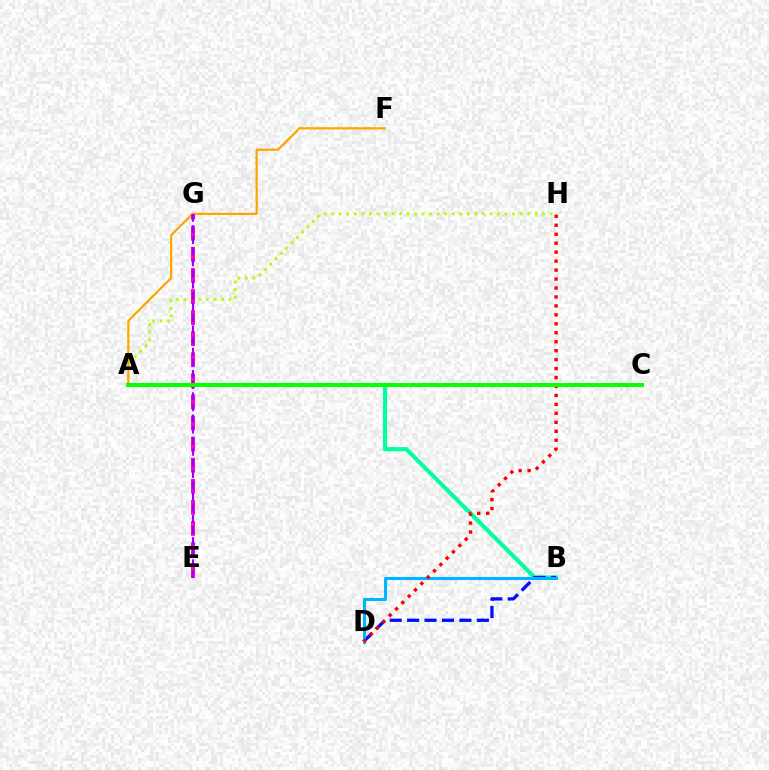{('A', 'B'): [{'color': '#00ff9d', 'line_style': 'solid', 'thickness': 2.96}], ('B', 'D'): [{'color': '#0010ff', 'line_style': 'dashed', 'thickness': 2.37}, {'color': '#00b5ff', 'line_style': 'solid', 'thickness': 2.22}], ('A', 'H'): [{'color': '#b3ff00', 'line_style': 'dotted', 'thickness': 2.05}], ('A', 'F'): [{'color': '#ffa500', 'line_style': 'solid', 'thickness': 1.61}], ('D', 'H'): [{'color': '#ff0000', 'line_style': 'dotted', 'thickness': 2.43}], ('E', 'G'): [{'color': '#ff00bd', 'line_style': 'dashed', 'thickness': 2.86}, {'color': '#9b00ff', 'line_style': 'dashed', 'thickness': 1.51}], ('A', 'C'): [{'color': '#08ff00', 'line_style': 'solid', 'thickness': 2.86}]}